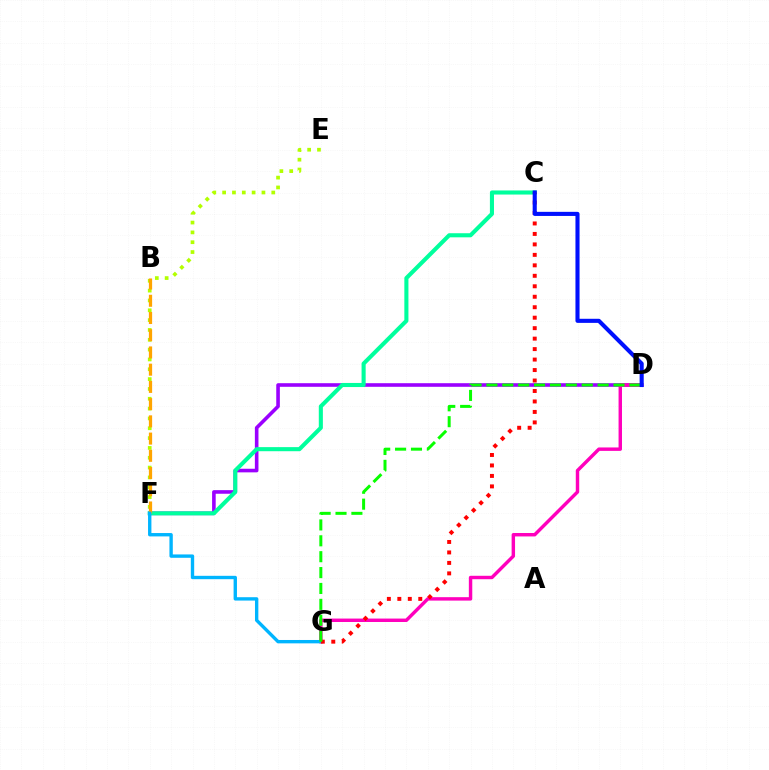{('D', 'F'): [{'color': '#9b00ff', 'line_style': 'solid', 'thickness': 2.59}], ('C', 'F'): [{'color': '#00ff9d', 'line_style': 'solid', 'thickness': 2.94}], ('E', 'F'): [{'color': '#b3ff00', 'line_style': 'dotted', 'thickness': 2.67}], ('B', 'F'): [{'color': '#ffa500', 'line_style': 'dashed', 'thickness': 2.34}], ('D', 'G'): [{'color': '#ff00bd', 'line_style': 'solid', 'thickness': 2.47}, {'color': '#08ff00', 'line_style': 'dashed', 'thickness': 2.16}], ('F', 'G'): [{'color': '#00b5ff', 'line_style': 'solid', 'thickness': 2.42}], ('C', 'G'): [{'color': '#ff0000', 'line_style': 'dotted', 'thickness': 2.84}], ('C', 'D'): [{'color': '#0010ff', 'line_style': 'solid', 'thickness': 2.95}]}